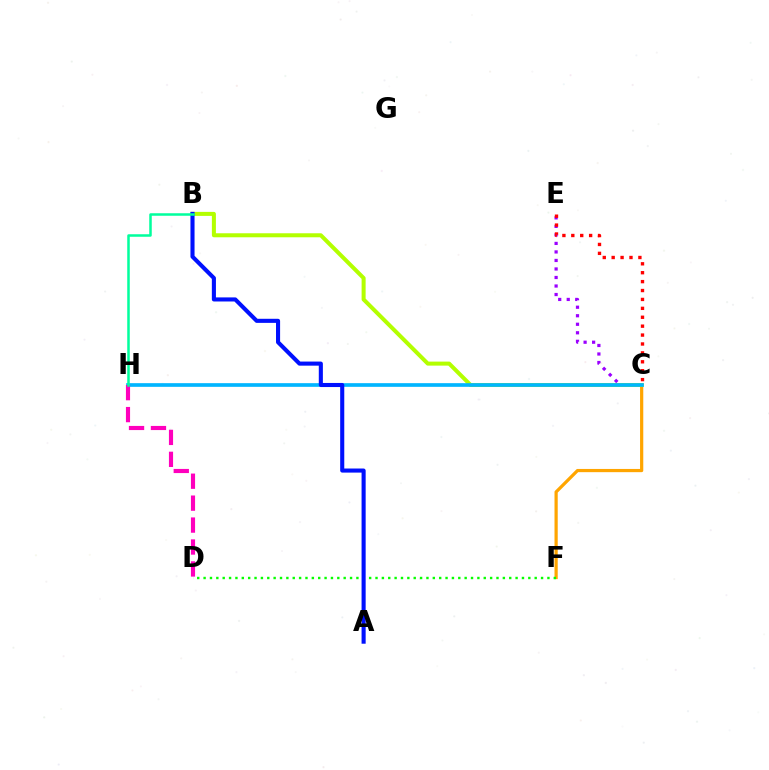{('C', 'E'): [{'color': '#9b00ff', 'line_style': 'dotted', 'thickness': 2.31}, {'color': '#ff0000', 'line_style': 'dotted', 'thickness': 2.42}], ('C', 'F'): [{'color': '#ffa500', 'line_style': 'solid', 'thickness': 2.31}], ('B', 'C'): [{'color': '#b3ff00', 'line_style': 'solid', 'thickness': 2.89}], ('D', 'F'): [{'color': '#08ff00', 'line_style': 'dotted', 'thickness': 1.73}], ('C', 'H'): [{'color': '#00b5ff', 'line_style': 'solid', 'thickness': 2.64}], ('D', 'H'): [{'color': '#ff00bd', 'line_style': 'dashed', 'thickness': 2.98}], ('A', 'B'): [{'color': '#0010ff', 'line_style': 'solid', 'thickness': 2.94}], ('B', 'H'): [{'color': '#00ff9d', 'line_style': 'solid', 'thickness': 1.81}]}